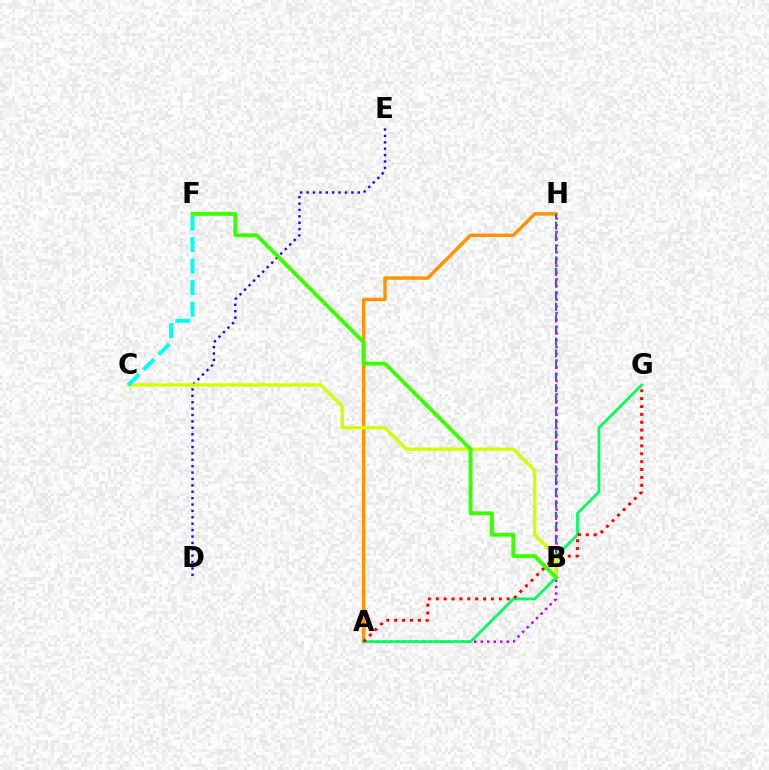{('A', 'B'): [{'color': '#b900ff', 'line_style': 'dotted', 'thickness': 1.76}], ('A', 'H'): [{'color': '#ff9400', 'line_style': 'solid', 'thickness': 2.49}], ('B', 'H'): [{'color': '#0074ff', 'line_style': 'dashed', 'thickness': 1.58}, {'color': '#ff00ac', 'line_style': 'dotted', 'thickness': 1.84}], ('A', 'G'): [{'color': '#00ff5c', 'line_style': 'solid', 'thickness': 2.01}, {'color': '#ff0000', 'line_style': 'dotted', 'thickness': 2.14}], ('D', 'E'): [{'color': '#2500ff', 'line_style': 'dotted', 'thickness': 1.74}], ('B', 'C'): [{'color': '#d1ff00', 'line_style': 'solid', 'thickness': 2.39}], ('C', 'F'): [{'color': '#00fff6', 'line_style': 'dashed', 'thickness': 2.92}], ('B', 'F'): [{'color': '#3dff00', 'line_style': 'solid', 'thickness': 2.82}]}